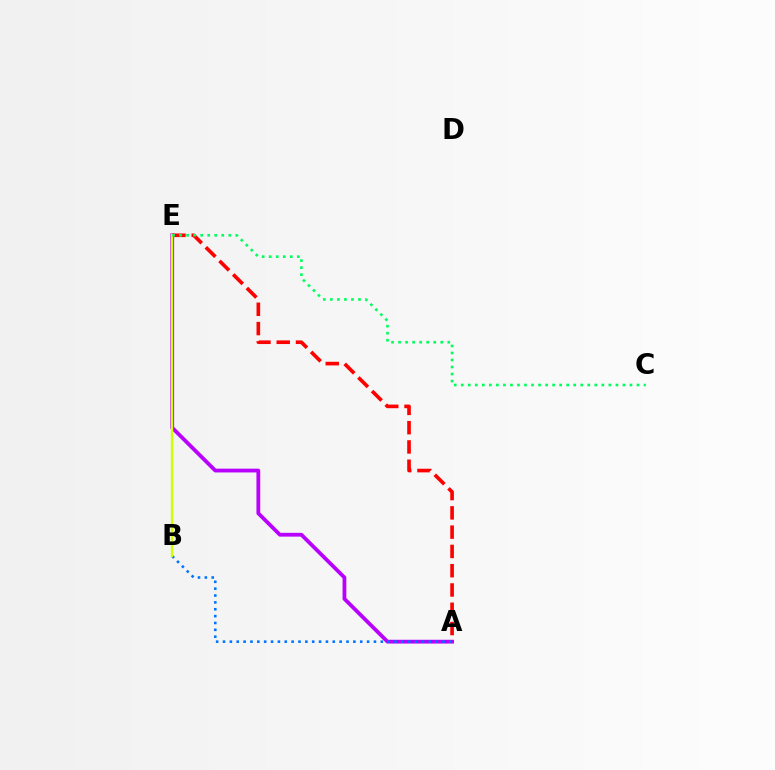{('A', 'E'): [{'color': '#ff0000', 'line_style': 'dashed', 'thickness': 2.62}, {'color': '#b900ff', 'line_style': 'solid', 'thickness': 2.73}], ('A', 'B'): [{'color': '#0074ff', 'line_style': 'dotted', 'thickness': 1.86}], ('B', 'E'): [{'color': '#d1ff00', 'line_style': 'solid', 'thickness': 1.71}], ('C', 'E'): [{'color': '#00ff5c', 'line_style': 'dotted', 'thickness': 1.91}]}